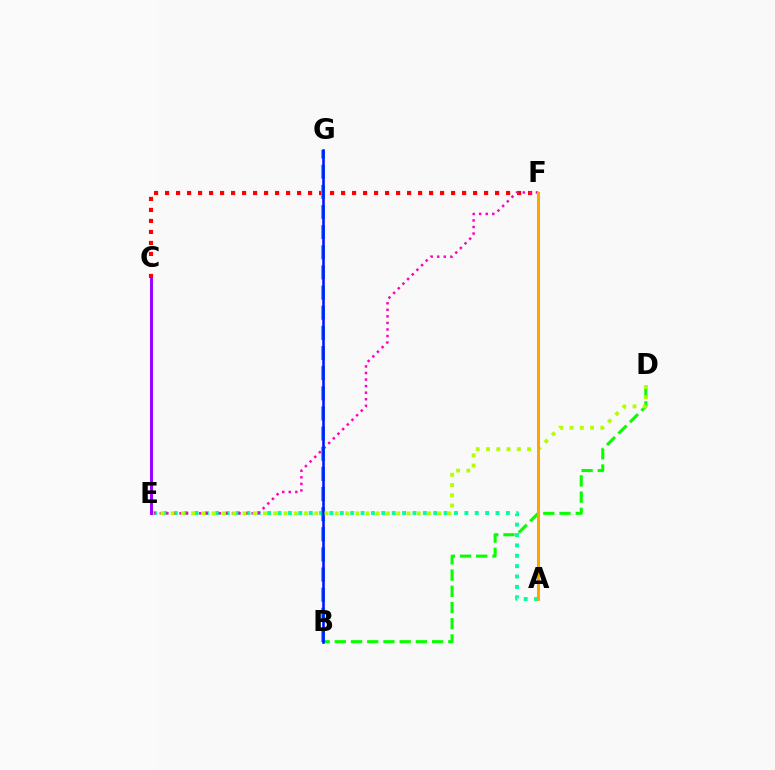{('A', 'E'): [{'color': '#00ff9d', 'line_style': 'dotted', 'thickness': 2.82}], ('C', 'F'): [{'color': '#ff0000', 'line_style': 'dotted', 'thickness': 2.99}], ('B', 'D'): [{'color': '#08ff00', 'line_style': 'dashed', 'thickness': 2.2}], ('E', 'F'): [{'color': '#ff00bd', 'line_style': 'dotted', 'thickness': 1.78}], ('B', 'G'): [{'color': '#00b5ff', 'line_style': 'dashed', 'thickness': 2.74}, {'color': '#0010ff', 'line_style': 'solid', 'thickness': 1.83}], ('D', 'E'): [{'color': '#b3ff00', 'line_style': 'dotted', 'thickness': 2.79}], ('A', 'F'): [{'color': '#ffa500', 'line_style': 'solid', 'thickness': 2.17}], ('C', 'E'): [{'color': '#9b00ff', 'line_style': 'solid', 'thickness': 2.12}]}